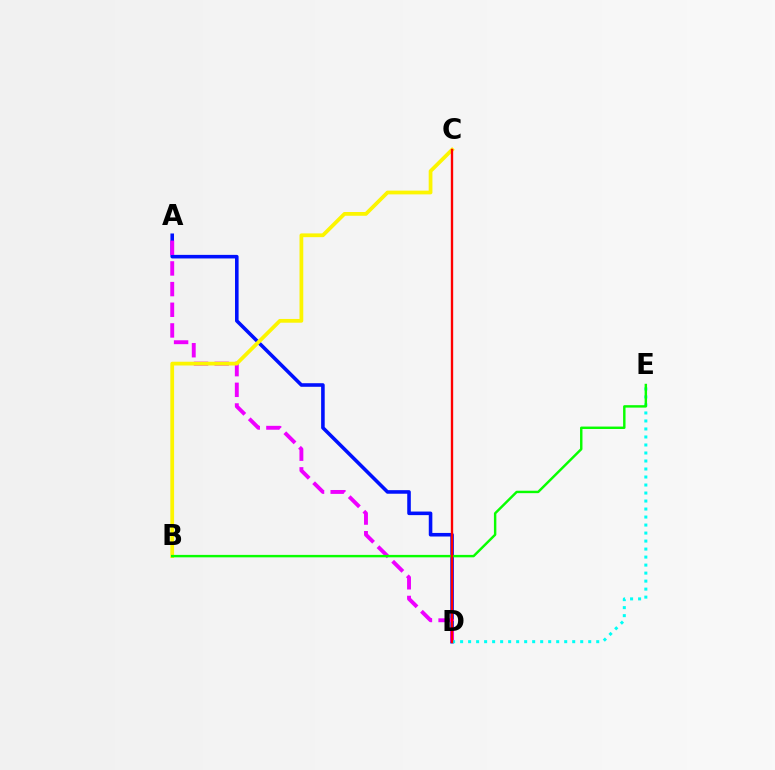{('A', 'D'): [{'color': '#0010ff', 'line_style': 'solid', 'thickness': 2.57}, {'color': '#ee00ff', 'line_style': 'dashed', 'thickness': 2.81}], ('D', 'E'): [{'color': '#00fff6', 'line_style': 'dotted', 'thickness': 2.18}], ('B', 'C'): [{'color': '#fcf500', 'line_style': 'solid', 'thickness': 2.71}], ('B', 'E'): [{'color': '#08ff00', 'line_style': 'solid', 'thickness': 1.75}], ('C', 'D'): [{'color': '#ff0000', 'line_style': 'solid', 'thickness': 1.69}]}